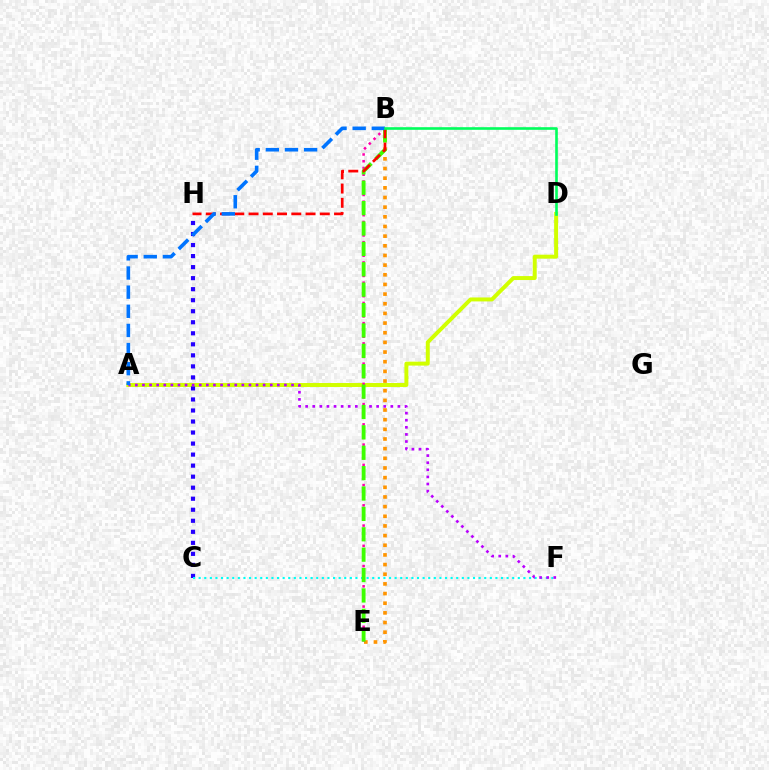{('A', 'D'): [{'color': '#d1ff00', 'line_style': 'solid', 'thickness': 2.85}], ('B', 'E'): [{'color': '#ff9400', 'line_style': 'dotted', 'thickness': 2.62}, {'color': '#ff00ac', 'line_style': 'dotted', 'thickness': 1.83}, {'color': '#3dff00', 'line_style': 'dashed', 'thickness': 2.77}], ('C', 'H'): [{'color': '#2500ff', 'line_style': 'dotted', 'thickness': 3.0}], ('C', 'F'): [{'color': '#00fff6', 'line_style': 'dotted', 'thickness': 1.52}], ('A', 'F'): [{'color': '#b900ff', 'line_style': 'dotted', 'thickness': 1.93}], ('B', 'H'): [{'color': '#ff0000', 'line_style': 'dashed', 'thickness': 1.94}], ('A', 'B'): [{'color': '#0074ff', 'line_style': 'dashed', 'thickness': 2.6}], ('B', 'D'): [{'color': '#00ff5c', 'line_style': 'solid', 'thickness': 1.89}]}